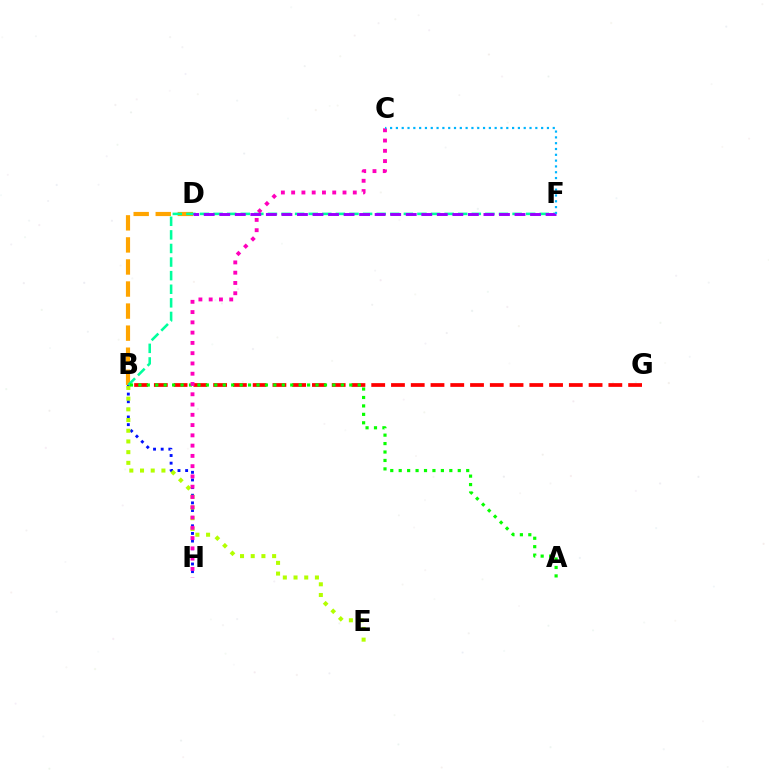{('B', 'H'): [{'color': '#0010ff', 'line_style': 'dotted', 'thickness': 2.08}], ('B', 'E'): [{'color': '#b3ff00', 'line_style': 'dotted', 'thickness': 2.91}], ('B', 'G'): [{'color': '#ff0000', 'line_style': 'dashed', 'thickness': 2.68}], ('B', 'D'): [{'color': '#ffa500', 'line_style': 'dashed', 'thickness': 3.0}], ('B', 'F'): [{'color': '#00ff9d', 'line_style': 'dashed', 'thickness': 1.85}], ('A', 'B'): [{'color': '#08ff00', 'line_style': 'dotted', 'thickness': 2.29}], ('C', 'H'): [{'color': '#ff00bd', 'line_style': 'dotted', 'thickness': 2.79}], ('D', 'F'): [{'color': '#9b00ff', 'line_style': 'dashed', 'thickness': 2.11}], ('C', 'F'): [{'color': '#00b5ff', 'line_style': 'dotted', 'thickness': 1.58}]}